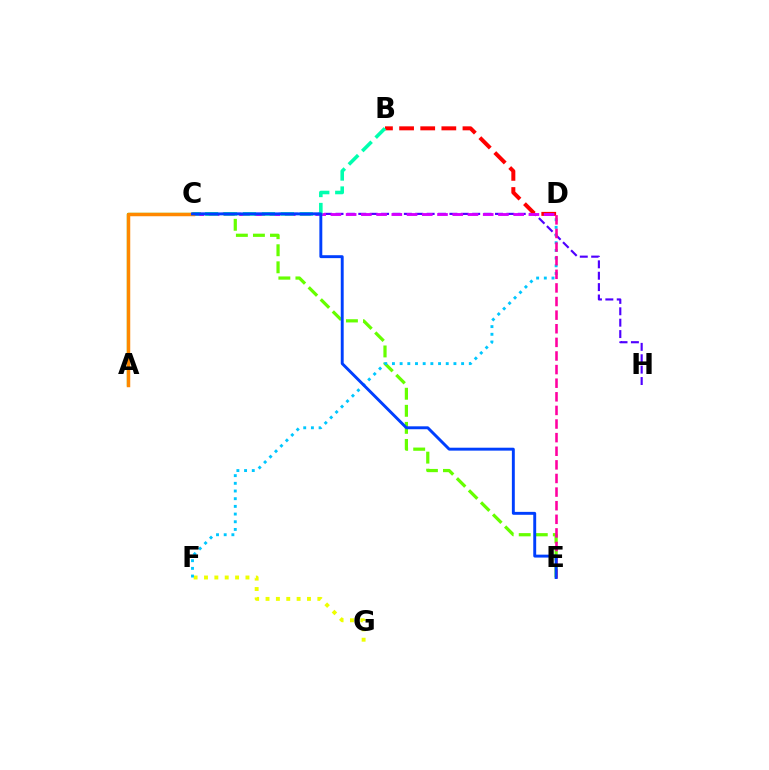{('C', 'E'): [{'color': '#66ff00', 'line_style': 'dashed', 'thickness': 2.32}, {'color': '#003fff', 'line_style': 'solid', 'thickness': 2.1}], ('A', 'C'): [{'color': '#00ff27', 'line_style': 'solid', 'thickness': 1.63}, {'color': '#ff8800', 'line_style': 'solid', 'thickness': 2.5}], ('C', 'H'): [{'color': '#4f00ff', 'line_style': 'dashed', 'thickness': 1.55}], ('B', 'D'): [{'color': '#ff0000', 'line_style': 'dashed', 'thickness': 2.87}], ('C', 'D'): [{'color': '#d600ff', 'line_style': 'dashed', 'thickness': 2.07}], ('B', 'C'): [{'color': '#00ffaf', 'line_style': 'dashed', 'thickness': 2.57}], ('F', 'G'): [{'color': '#eeff00', 'line_style': 'dotted', 'thickness': 2.82}], ('D', 'F'): [{'color': '#00c7ff', 'line_style': 'dotted', 'thickness': 2.09}], ('D', 'E'): [{'color': '#ff00a0', 'line_style': 'dashed', 'thickness': 1.85}]}